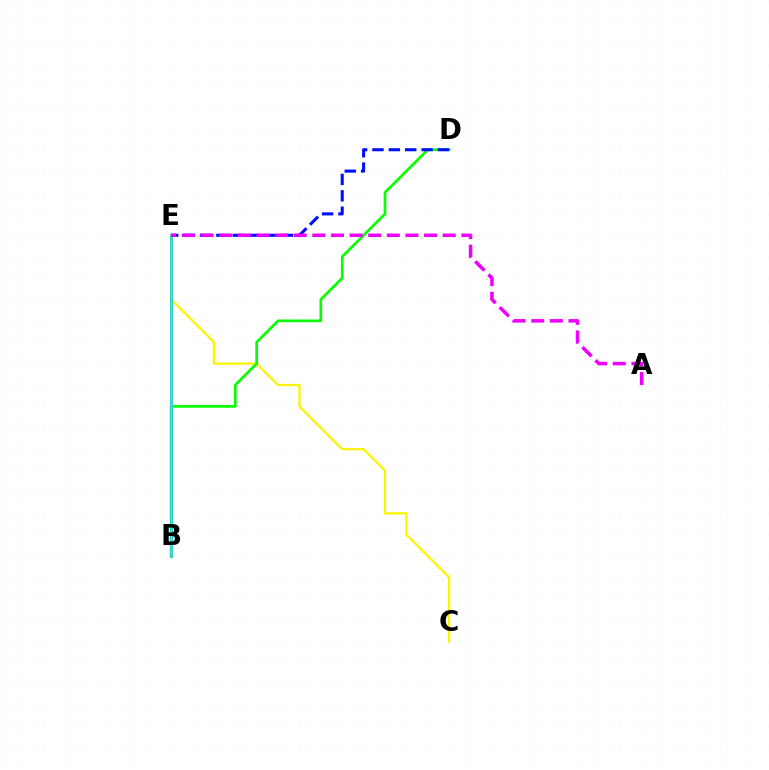{('C', 'E'): [{'color': '#fcf500', 'line_style': 'solid', 'thickness': 1.62}], ('B', 'D'): [{'color': '#08ff00', 'line_style': 'solid', 'thickness': 1.94}], ('D', 'E'): [{'color': '#0010ff', 'line_style': 'dashed', 'thickness': 2.22}], ('B', 'E'): [{'color': '#ff0000', 'line_style': 'solid', 'thickness': 1.99}, {'color': '#00fff6', 'line_style': 'solid', 'thickness': 1.87}], ('A', 'E'): [{'color': '#ee00ff', 'line_style': 'dashed', 'thickness': 2.53}]}